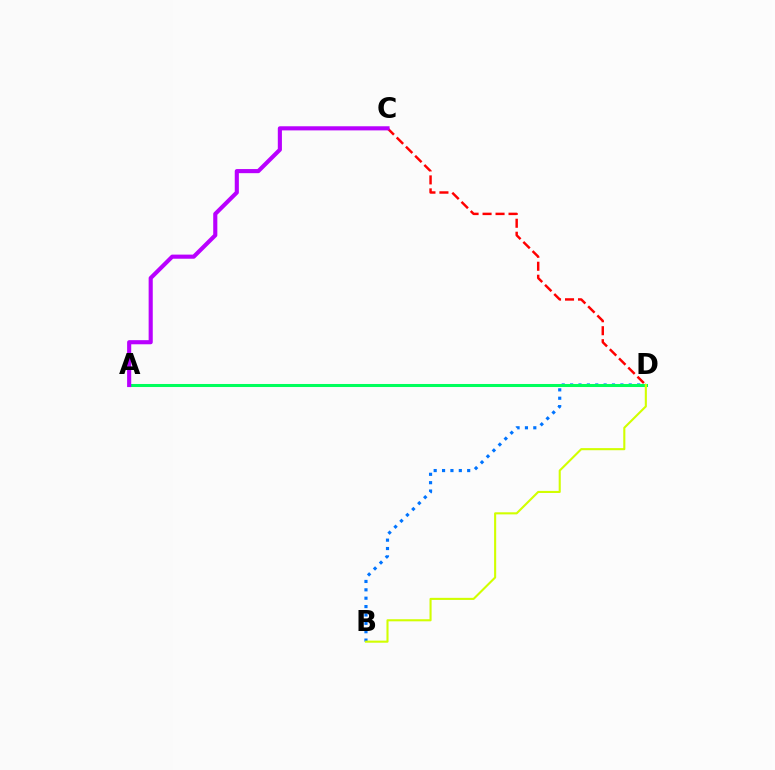{('B', 'D'): [{'color': '#0074ff', 'line_style': 'dotted', 'thickness': 2.28}, {'color': '#d1ff00', 'line_style': 'solid', 'thickness': 1.51}], ('A', 'D'): [{'color': '#00ff5c', 'line_style': 'solid', 'thickness': 2.19}], ('C', 'D'): [{'color': '#ff0000', 'line_style': 'dashed', 'thickness': 1.76}], ('A', 'C'): [{'color': '#b900ff', 'line_style': 'solid', 'thickness': 2.96}]}